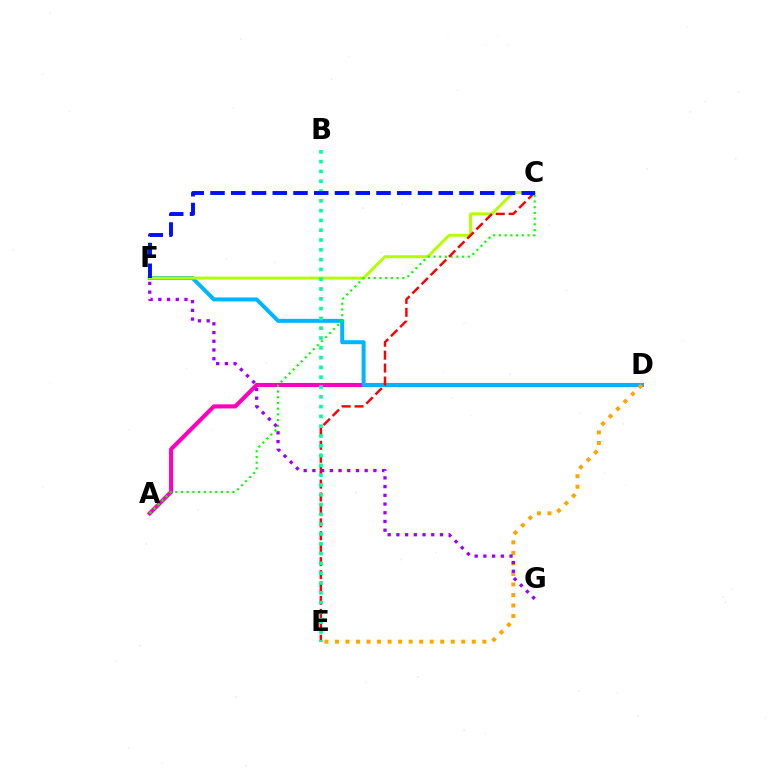{('A', 'D'): [{'color': '#ff00bd', 'line_style': 'solid', 'thickness': 2.95}], ('D', 'F'): [{'color': '#00b5ff', 'line_style': 'solid', 'thickness': 2.86}], ('C', 'F'): [{'color': '#b3ff00', 'line_style': 'solid', 'thickness': 2.12}, {'color': '#0010ff', 'line_style': 'dashed', 'thickness': 2.82}], ('D', 'E'): [{'color': '#ffa500', 'line_style': 'dotted', 'thickness': 2.86}], ('A', 'C'): [{'color': '#08ff00', 'line_style': 'dotted', 'thickness': 1.55}], ('C', 'E'): [{'color': '#ff0000', 'line_style': 'dashed', 'thickness': 1.76}], ('F', 'G'): [{'color': '#9b00ff', 'line_style': 'dotted', 'thickness': 2.37}], ('B', 'E'): [{'color': '#00ff9d', 'line_style': 'dotted', 'thickness': 2.66}]}